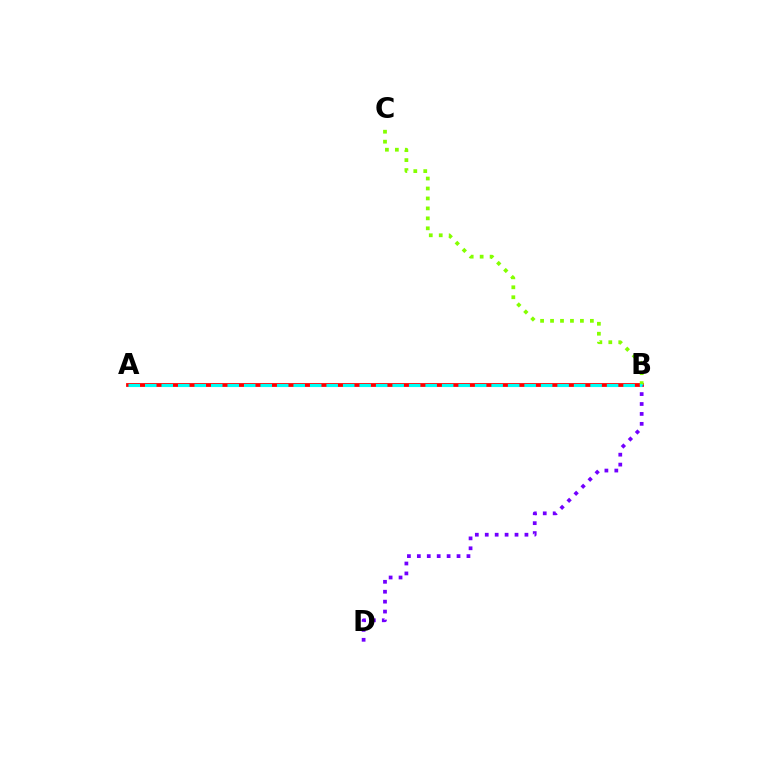{('A', 'B'): [{'color': '#ff0000', 'line_style': 'solid', 'thickness': 2.73}, {'color': '#00fff6', 'line_style': 'dashed', 'thickness': 2.24}], ('B', 'C'): [{'color': '#84ff00', 'line_style': 'dotted', 'thickness': 2.7}], ('B', 'D'): [{'color': '#7200ff', 'line_style': 'dotted', 'thickness': 2.7}]}